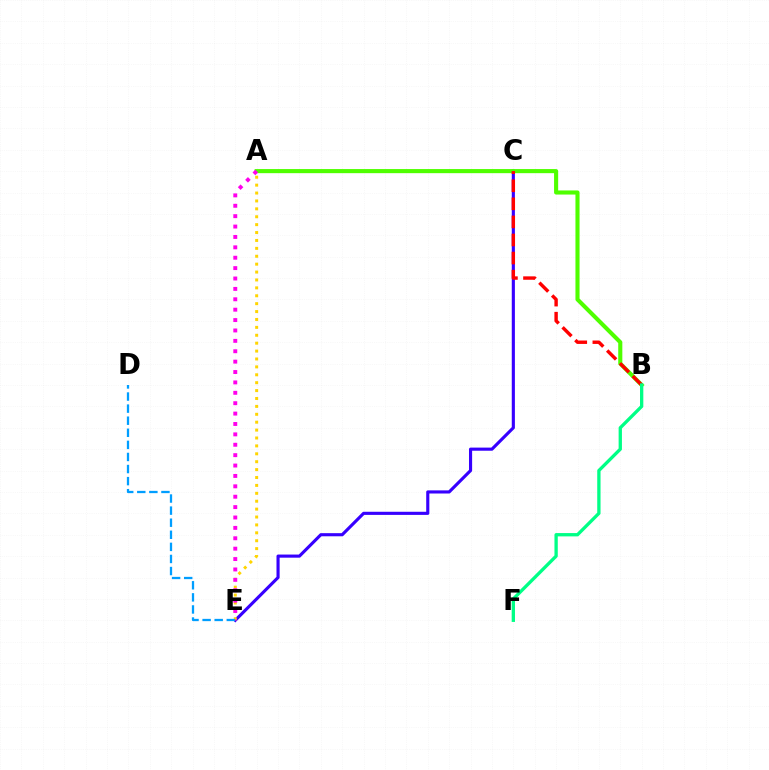{('C', 'E'): [{'color': '#3700ff', 'line_style': 'solid', 'thickness': 2.25}], ('A', 'B'): [{'color': '#4fff00', 'line_style': 'solid', 'thickness': 2.96}], ('A', 'E'): [{'color': '#ffd500', 'line_style': 'dotted', 'thickness': 2.15}, {'color': '#ff00ed', 'line_style': 'dotted', 'thickness': 2.82}], ('B', 'C'): [{'color': '#ff0000', 'line_style': 'dashed', 'thickness': 2.46}], ('B', 'F'): [{'color': '#00ff86', 'line_style': 'solid', 'thickness': 2.38}], ('D', 'E'): [{'color': '#009eff', 'line_style': 'dashed', 'thickness': 1.64}]}